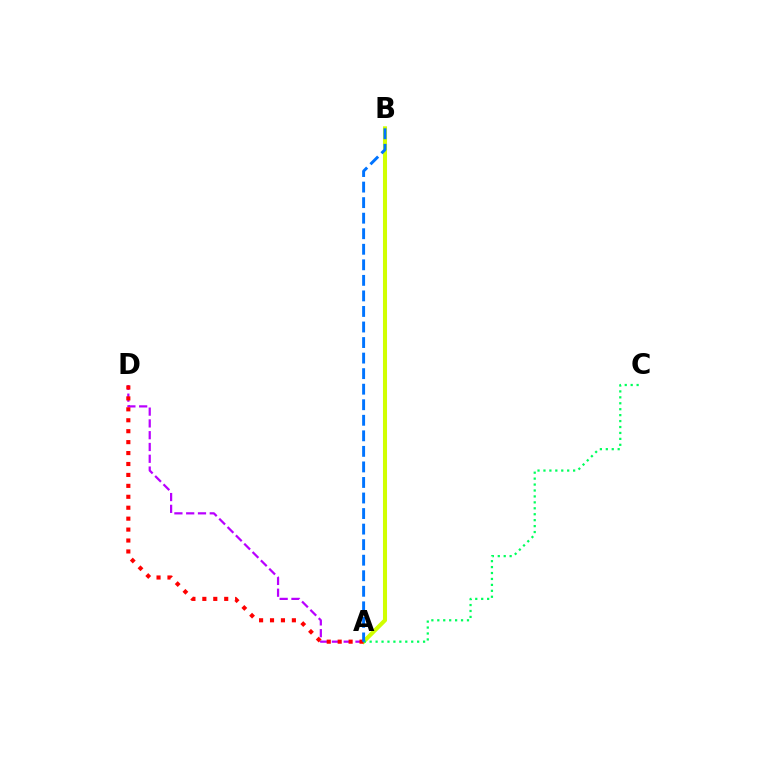{('A', 'B'): [{'color': '#d1ff00', 'line_style': 'solid', 'thickness': 2.92}, {'color': '#0074ff', 'line_style': 'dashed', 'thickness': 2.11}], ('A', 'D'): [{'color': '#b900ff', 'line_style': 'dashed', 'thickness': 1.6}, {'color': '#ff0000', 'line_style': 'dotted', 'thickness': 2.97}], ('A', 'C'): [{'color': '#00ff5c', 'line_style': 'dotted', 'thickness': 1.61}]}